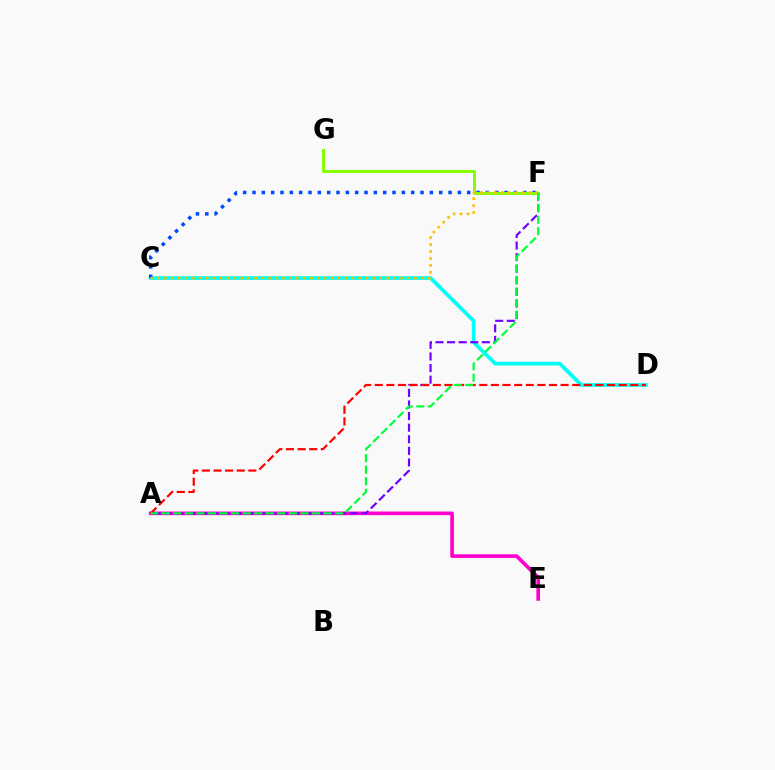{('C', 'D'): [{'color': '#00fff6', 'line_style': 'solid', 'thickness': 2.67}], ('A', 'E'): [{'color': '#ff00cf', 'line_style': 'solid', 'thickness': 2.63}], ('A', 'F'): [{'color': '#7200ff', 'line_style': 'dashed', 'thickness': 1.57}, {'color': '#00ff39', 'line_style': 'dashed', 'thickness': 1.57}], ('A', 'D'): [{'color': '#ff0000', 'line_style': 'dashed', 'thickness': 1.58}], ('C', 'F'): [{'color': '#004bff', 'line_style': 'dotted', 'thickness': 2.54}, {'color': '#ffbd00', 'line_style': 'dotted', 'thickness': 1.89}], ('F', 'G'): [{'color': '#84ff00', 'line_style': 'solid', 'thickness': 2.13}]}